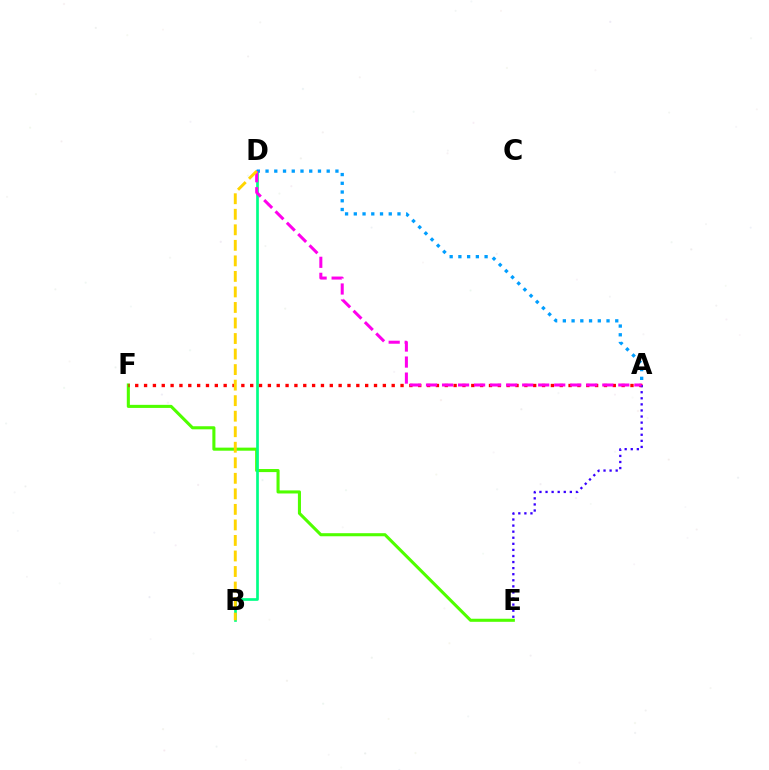{('E', 'F'): [{'color': '#4fff00', 'line_style': 'solid', 'thickness': 2.21}], ('B', 'D'): [{'color': '#00ff86', 'line_style': 'solid', 'thickness': 1.94}, {'color': '#ffd500', 'line_style': 'dashed', 'thickness': 2.11}], ('A', 'F'): [{'color': '#ff0000', 'line_style': 'dotted', 'thickness': 2.4}], ('A', 'E'): [{'color': '#3700ff', 'line_style': 'dotted', 'thickness': 1.65}], ('A', 'D'): [{'color': '#009eff', 'line_style': 'dotted', 'thickness': 2.37}, {'color': '#ff00ed', 'line_style': 'dashed', 'thickness': 2.18}]}